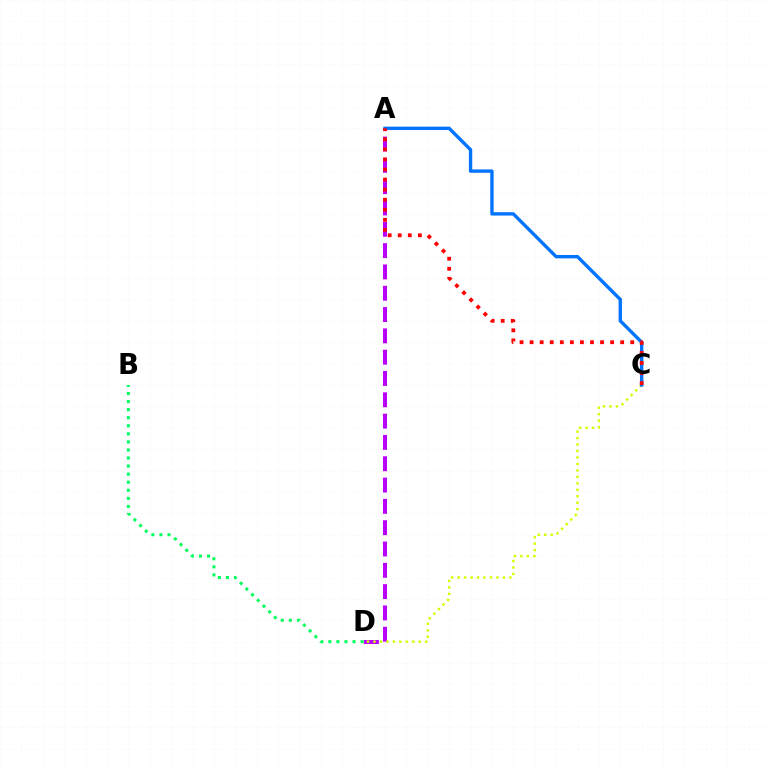{('B', 'D'): [{'color': '#00ff5c', 'line_style': 'dotted', 'thickness': 2.19}], ('A', 'D'): [{'color': '#b900ff', 'line_style': 'dashed', 'thickness': 2.9}], ('C', 'D'): [{'color': '#d1ff00', 'line_style': 'dotted', 'thickness': 1.76}], ('A', 'C'): [{'color': '#0074ff', 'line_style': 'solid', 'thickness': 2.43}, {'color': '#ff0000', 'line_style': 'dotted', 'thickness': 2.73}]}